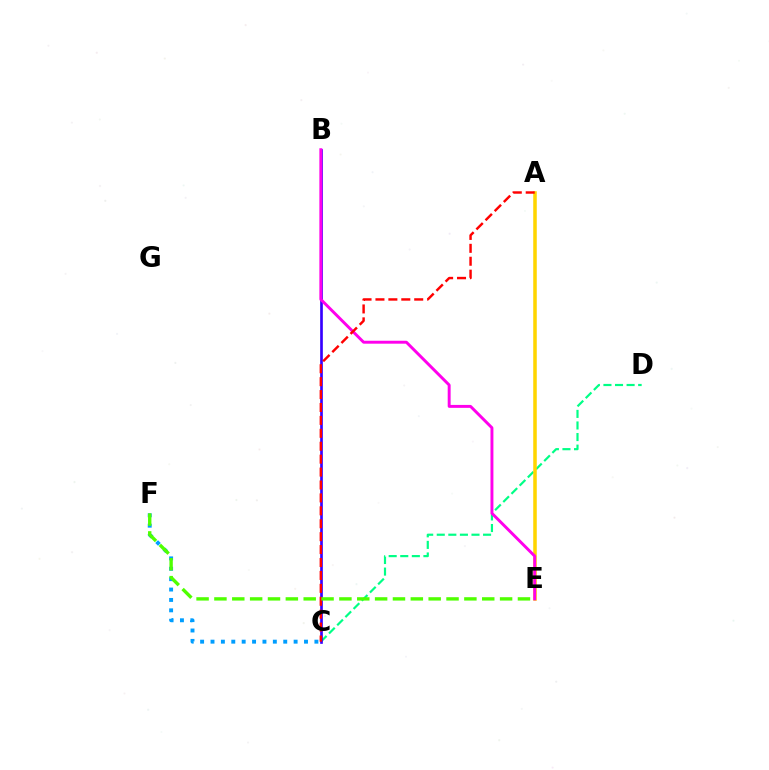{('C', 'D'): [{'color': '#00ff86', 'line_style': 'dashed', 'thickness': 1.57}], ('B', 'C'): [{'color': '#3700ff', 'line_style': 'solid', 'thickness': 1.92}], ('C', 'F'): [{'color': '#009eff', 'line_style': 'dotted', 'thickness': 2.82}], ('A', 'E'): [{'color': '#ffd500', 'line_style': 'solid', 'thickness': 2.55}], ('B', 'E'): [{'color': '#ff00ed', 'line_style': 'solid', 'thickness': 2.11}], ('A', 'C'): [{'color': '#ff0000', 'line_style': 'dashed', 'thickness': 1.75}], ('E', 'F'): [{'color': '#4fff00', 'line_style': 'dashed', 'thickness': 2.43}]}